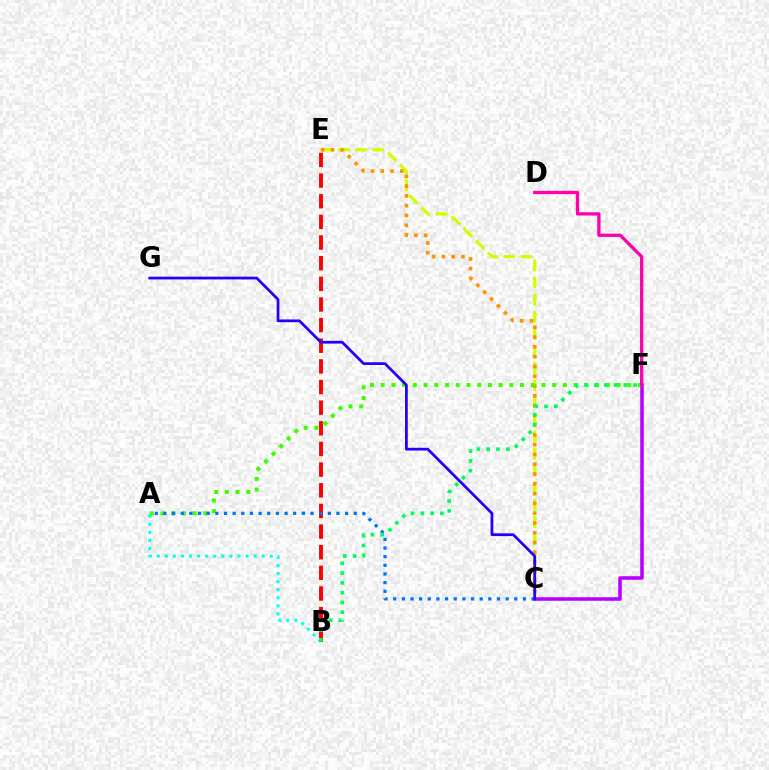{('C', 'F'): [{'color': '#b900ff', 'line_style': 'solid', 'thickness': 2.56}], ('C', 'E'): [{'color': '#d1ff00', 'line_style': 'dashed', 'thickness': 2.32}, {'color': '#ff9400', 'line_style': 'dotted', 'thickness': 2.66}], ('A', 'B'): [{'color': '#00fff6', 'line_style': 'dotted', 'thickness': 2.19}], ('B', 'E'): [{'color': '#ff0000', 'line_style': 'dashed', 'thickness': 2.8}], ('A', 'F'): [{'color': '#3dff00', 'line_style': 'dotted', 'thickness': 2.91}], ('A', 'C'): [{'color': '#0074ff', 'line_style': 'dotted', 'thickness': 2.35}], ('D', 'F'): [{'color': '#ff00ac', 'line_style': 'solid', 'thickness': 2.37}], ('B', 'F'): [{'color': '#00ff5c', 'line_style': 'dotted', 'thickness': 2.66}], ('C', 'G'): [{'color': '#2500ff', 'line_style': 'solid', 'thickness': 1.98}]}